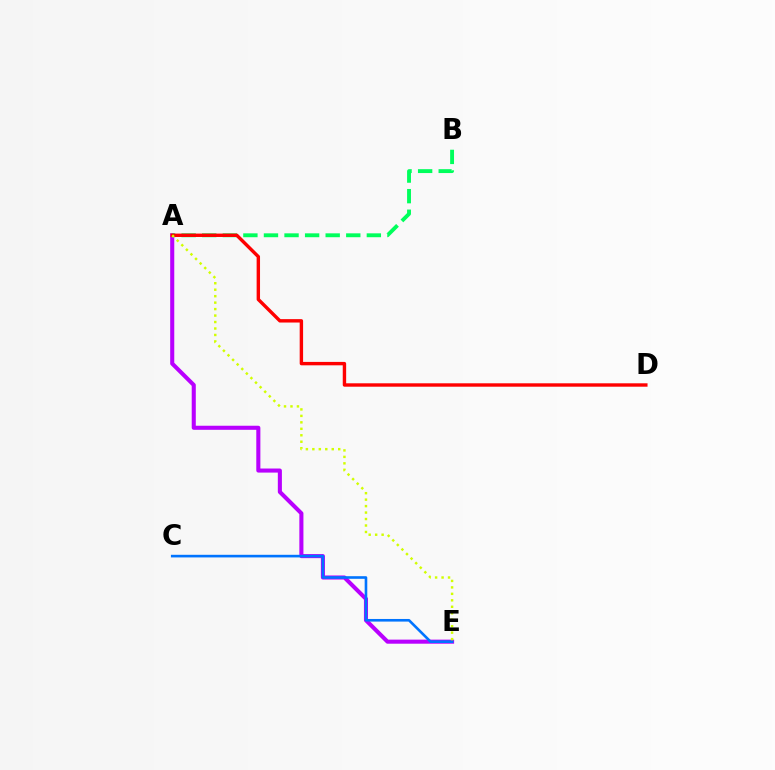{('A', 'E'): [{'color': '#b900ff', 'line_style': 'solid', 'thickness': 2.93}, {'color': '#d1ff00', 'line_style': 'dotted', 'thickness': 1.76}], ('A', 'B'): [{'color': '#00ff5c', 'line_style': 'dashed', 'thickness': 2.8}], ('A', 'D'): [{'color': '#ff0000', 'line_style': 'solid', 'thickness': 2.45}], ('C', 'E'): [{'color': '#0074ff', 'line_style': 'solid', 'thickness': 1.89}]}